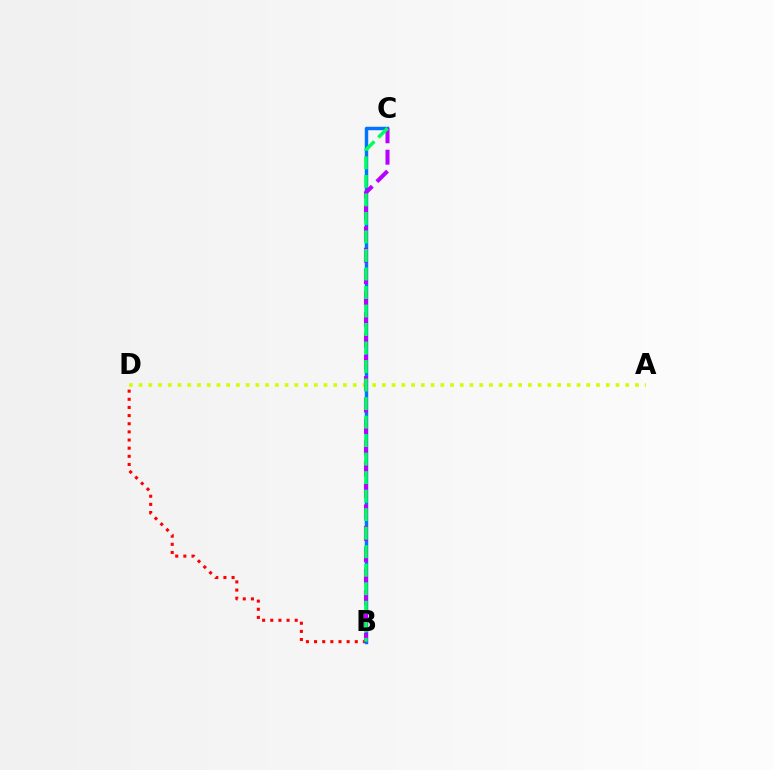{('B', 'D'): [{'color': '#ff0000', 'line_style': 'dotted', 'thickness': 2.21}], ('A', 'D'): [{'color': '#d1ff00', 'line_style': 'dotted', 'thickness': 2.64}], ('B', 'C'): [{'color': '#0074ff', 'line_style': 'solid', 'thickness': 2.49}, {'color': '#b900ff', 'line_style': 'dashed', 'thickness': 2.91}, {'color': '#00ff5c', 'line_style': 'dashed', 'thickness': 2.52}]}